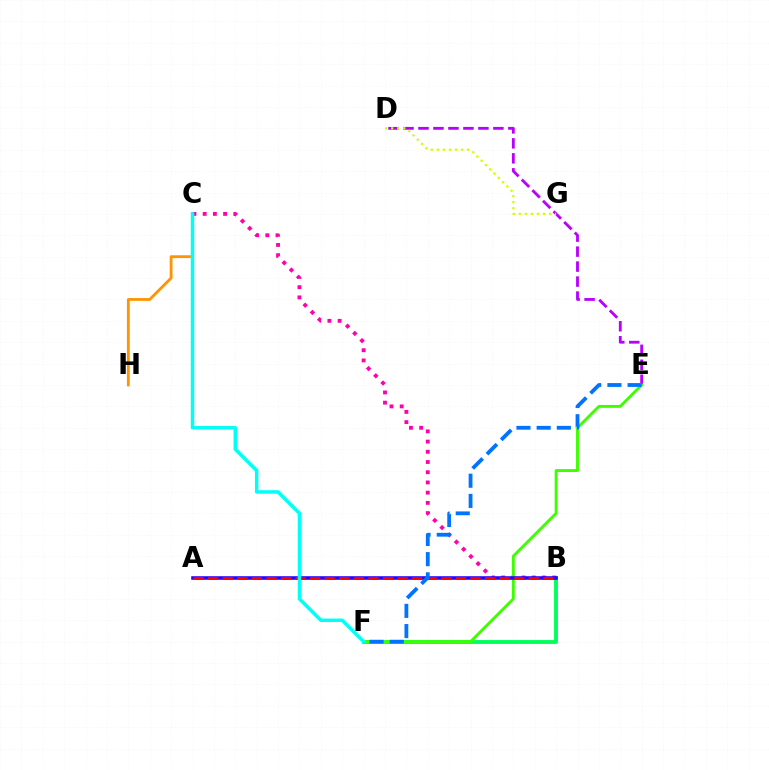{('D', 'E'): [{'color': '#b900ff', 'line_style': 'dashed', 'thickness': 2.04}], ('C', 'H'): [{'color': '#ff9400', 'line_style': 'solid', 'thickness': 2.02}], ('B', 'F'): [{'color': '#00ff5c', 'line_style': 'solid', 'thickness': 2.79}], ('B', 'C'): [{'color': '#ff00ac', 'line_style': 'dotted', 'thickness': 2.78}], ('E', 'F'): [{'color': '#3dff00', 'line_style': 'solid', 'thickness': 2.07}, {'color': '#0074ff', 'line_style': 'dashed', 'thickness': 2.74}], ('A', 'B'): [{'color': '#2500ff', 'line_style': 'solid', 'thickness': 2.56}, {'color': '#ff0000', 'line_style': 'dashed', 'thickness': 1.98}], ('D', 'G'): [{'color': '#d1ff00', 'line_style': 'dotted', 'thickness': 1.64}], ('C', 'F'): [{'color': '#00fff6', 'line_style': 'solid', 'thickness': 2.49}]}